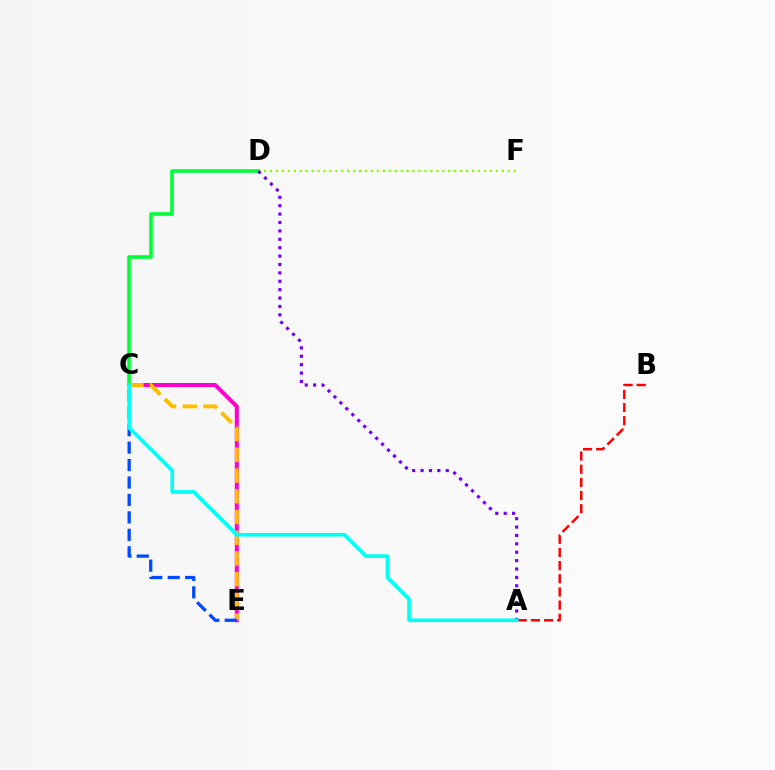{('D', 'F'): [{'color': '#84ff00', 'line_style': 'dotted', 'thickness': 1.61}], ('C', 'E'): [{'color': '#ff00cf', 'line_style': 'solid', 'thickness': 2.89}, {'color': '#ffbd00', 'line_style': 'dashed', 'thickness': 2.82}, {'color': '#004bff', 'line_style': 'dashed', 'thickness': 2.37}], ('C', 'D'): [{'color': '#00ff39', 'line_style': 'solid', 'thickness': 2.6}], ('A', 'D'): [{'color': '#7200ff', 'line_style': 'dotted', 'thickness': 2.28}], ('A', 'B'): [{'color': '#ff0000', 'line_style': 'dashed', 'thickness': 1.79}], ('A', 'C'): [{'color': '#00fff6', 'line_style': 'solid', 'thickness': 2.64}]}